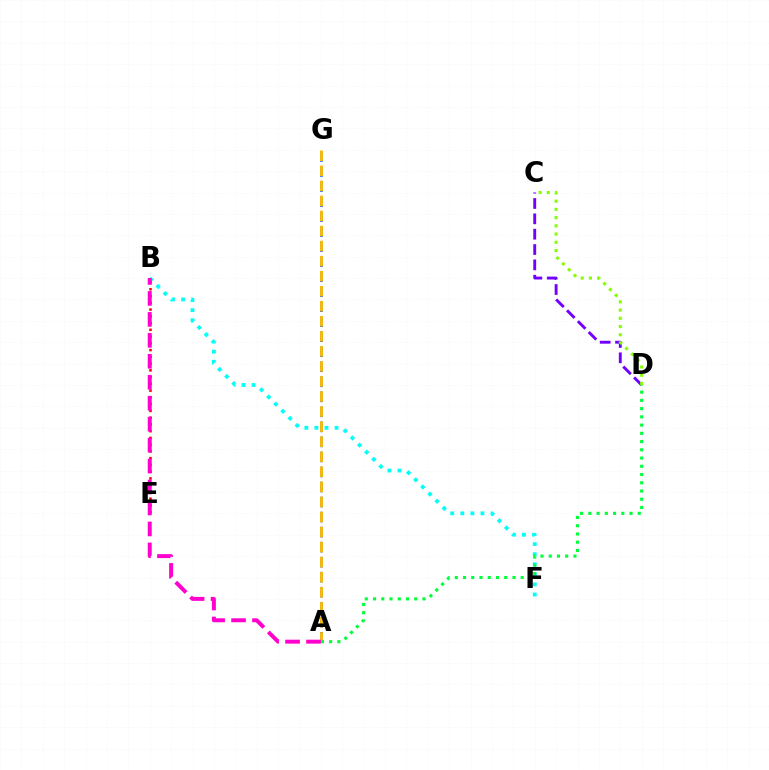{('C', 'D'): [{'color': '#7200ff', 'line_style': 'dashed', 'thickness': 2.08}, {'color': '#84ff00', 'line_style': 'dotted', 'thickness': 2.23}], ('A', 'G'): [{'color': '#004bff', 'line_style': 'dashed', 'thickness': 2.04}, {'color': '#ffbd00', 'line_style': 'dashed', 'thickness': 2.04}], ('B', 'F'): [{'color': '#00fff6', 'line_style': 'dotted', 'thickness': 2.74}], ('B', 'E'): [{'color': '#ff0000', 'line_style': 'dotted', 'thickness': 1.84}], ('A', 'D'): [{'color': '#00ff39', 'line_style': 'dotted', 'thickness': 2.24}], ('A', 'B'): [{'color': '#ff00cf', 'line_style': 'dashed', 'thickness': 2.85}]}